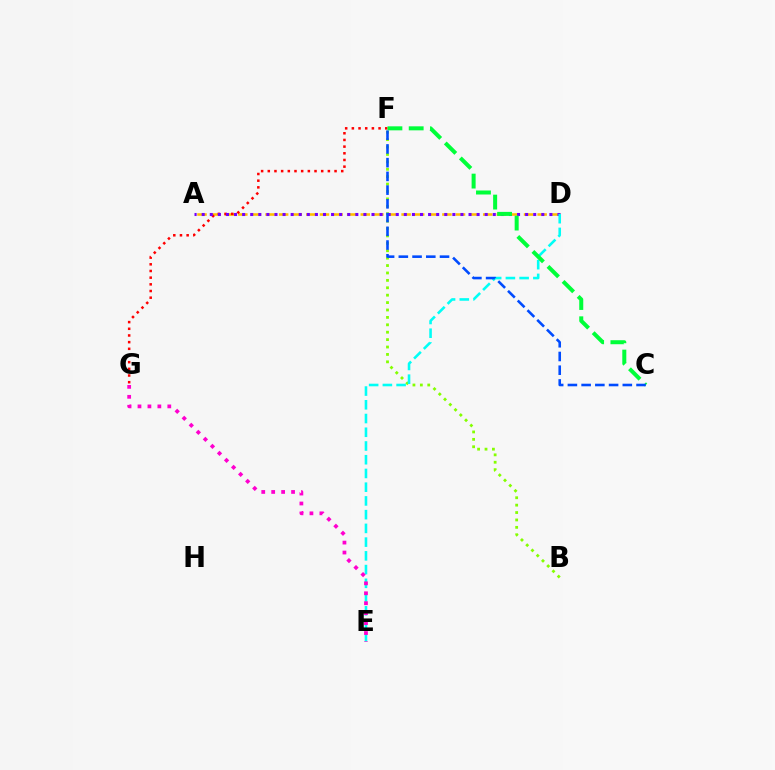{('B', 'F'): [{'color': '#84ff00', 'line_style': 'dotted', 'thickness': 2.01}], ('A', 'D'): [{'color': '#ffbd00', 'line_style': 'dashed', 'thickness': 1.85}, {'color': '#7200ff', 'line_style': 'dotted', 'thickness': 2.2}], ('F', 'G'): [{'color': '#ff0000', 'line_style': 'dotted', 'thickness': 1.81}], ('D', 'E'): [{'color': '#00fff6', 'line_style': 'dashed', 'thickness': 1.87}], ('E', 'G'): [{'color': '#ff00cf', 'line_style': 'dotted', 'thickness': 2.7}], ('C', 'F'): [{'color': '#00ff39', 'line_style': 'dashed', 'thickness': 2.89}, {'color': '#004bff', 'line_style': 'dashed', 'thickness': 1.87}]}